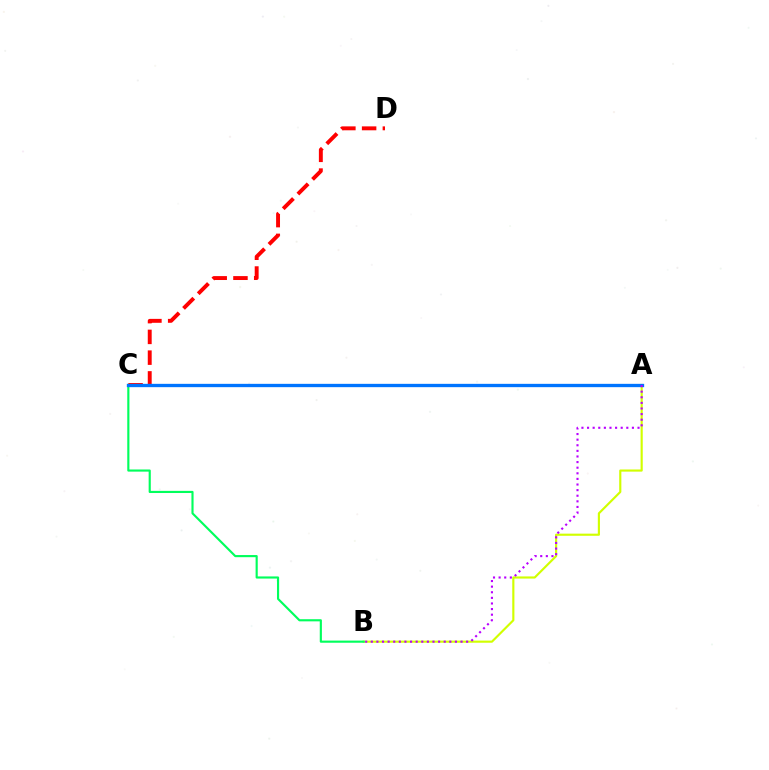{('A', 'B'): [{'color': '#d1ff00', 'line_style': 'solid', 'thickness': 1.55}, {'color': '#b900ff', 'line_style': 'dotted', 'thickness': 1.52}], ('C', 'D'): [{'color': '#ff0000', 'line_style': 'dashed', 'thickness': 2.82}], ('B', 'C'): [{'color': '#00ff5c', 'line_style': 'solid', 'thickness': 1.54}], ('A', 'C'): [{'color': '#0074ff', 'line_style': 'solid', 'thickness': 2.4}]}